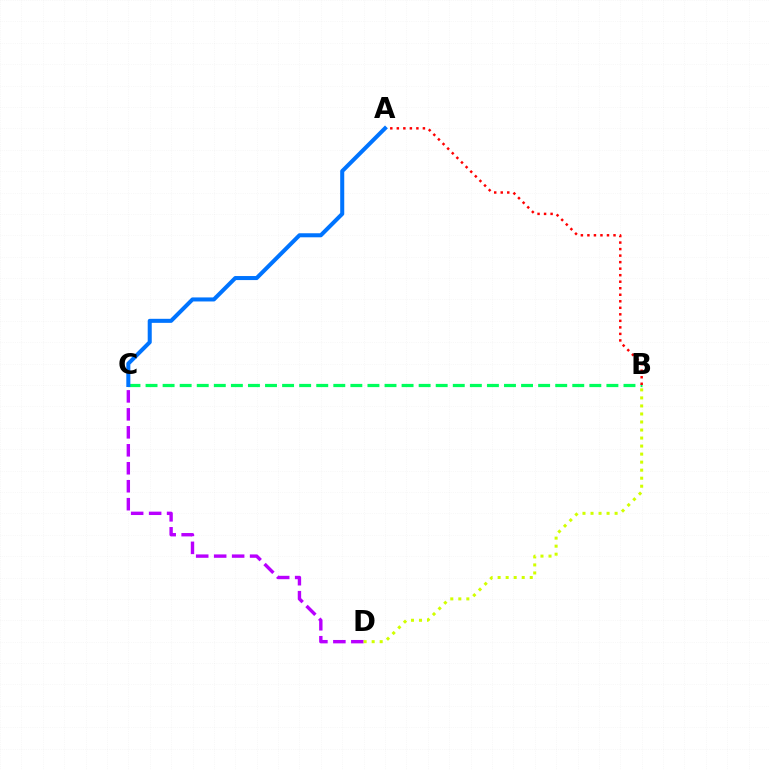{('B', 'C'): [{'color': '#00ff5c', 'line_style': 'dashed', 'thickness': 2.32}], ('A', 'B'): [{'color': '#ff0000', 'line_style': 'dotted', 'thickness': 1.77}], ('C', 'D'): [{'color': '#b900ff', 'line_style': 'dashed', 'thickness': 2.44}], ('A', 'C'): [{'color': '#0074ff', 'line_style': 'solid', 'thickness': 2.91}], ('B', 'D'): [{'color': '#d1ff00', 'line_style': 'dotted', 'thickness': 2.18}]}